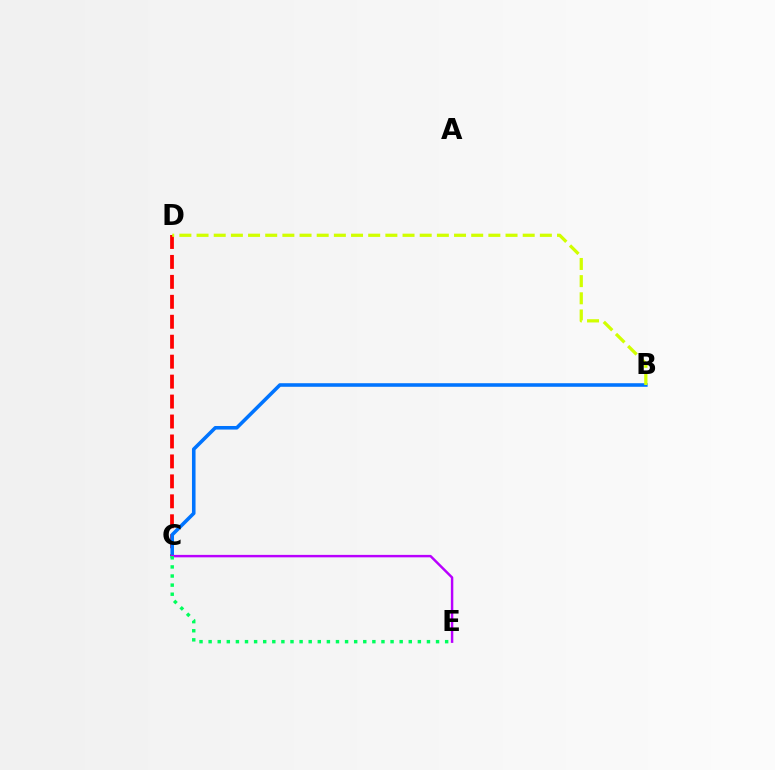{('C', 'D'): [{'color': '#ff0000', 'line_style': 'dashed', 'thickness': 2.71}], ('B', 'C'): [{'color': '#0074ff', 'line_style': 'solid', 'thickness': 2.57}], ('B', 'D'): [{'color': '#d1ff00', 'line_style': 'dashed', 'thickness': 2.33}], ('C', 'E'): [{'color': '#b900ff', 'line_style': 'solid', 'thickness': 1.76}, {'color': '#00ff5c', 'line_style': 'dotted', 'thickness': 2.47}]}